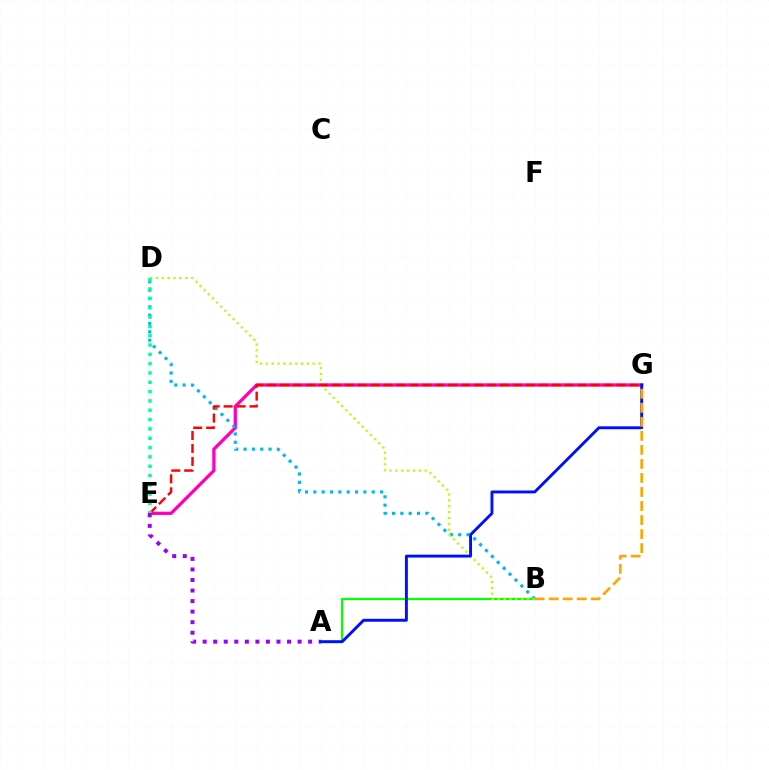{('A', 'B'): [{'color': '#08ff00', 'line_style': 'solid', 'thickness': 1.63}], ('E', 'G'): [{'color': '#ff00bd', 'line_style': 'solid', 'thickness': 2.36}, {'color': '#ff0000', 'line_style': 'dashed', 'thickness': 1.76}], ('B', 'D'): [{'color': '#00b5ff', 'line_style': 'dotted', 'thickness': 2.27}, {'color': '#b3ff00', 'line_style': 'dotted', 'thickness': 1.59}], ('A', 'E'): [{'color': '#9b00ff', 'line_style': 'dotted', 'thickness': 2.87}], ('A', 'G'): [{'color': '#0010ff', 'line_style': 'solid', 'thickness': 2.1}], ('B', 'G'): [{'color': '#ffa500', 'line_style': 'dashed', 'thickness': 1.91}], ('D', 'E'): [{'color': '#00ff9d', 'line_style': 'dotted', 'thickness': 2.53}]}